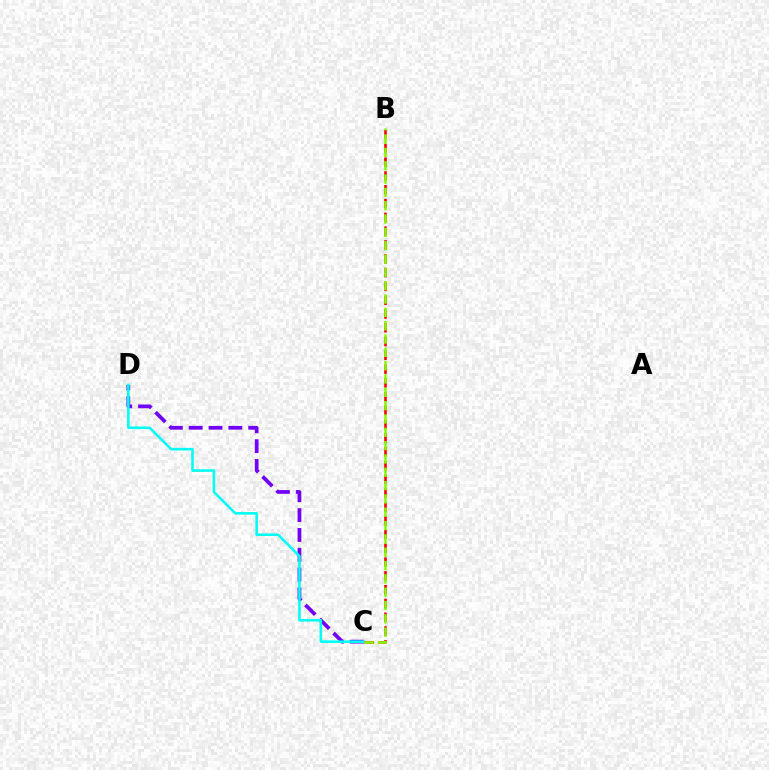{('C', 'D'): [{'color': '#7200ff', 'line_style': 'dashed', 'thickness': 2.7}, {'color': '#00fff6', 'line_style': 'solid', 'thickness': 1.86}], ('B', 'C'): [{'color': '#ff0000', 'line_style': 'dashed', 'thickness': 1.87}, {'color': '#84ff00', 'line_style': 'dashed', 'thickness': 1.81}]}